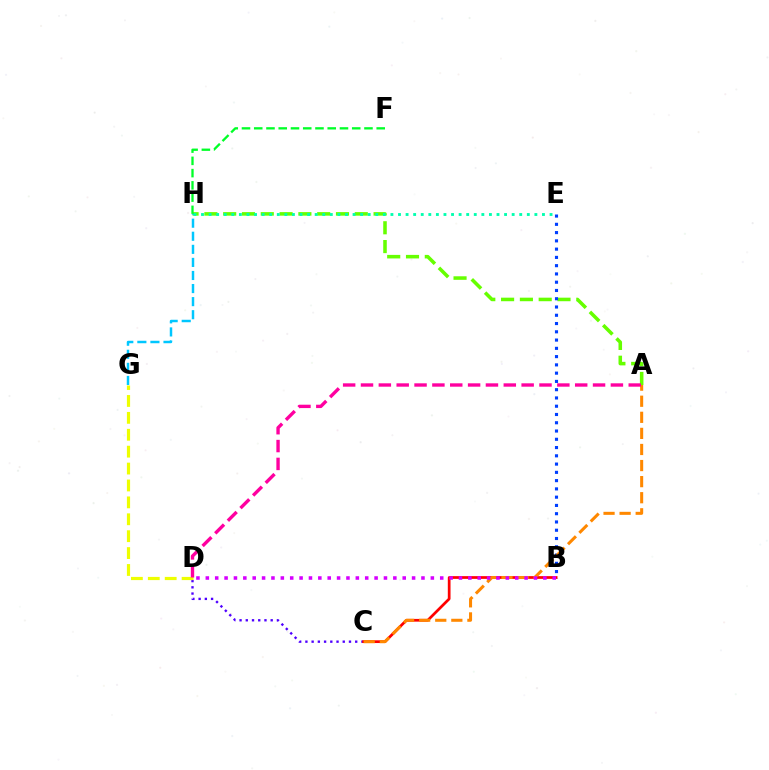{('A', 'H'): [{'color': '#66ff00', 'line_style': 'dashed', 'thickness': 2.55}], ('B', 'E'): [{'color': '#003fff', 'line_style': 'dotted', 'thickness': 2.25}], ('E', 'H'): [{'color': '#00ffaf', 'line_style': 'dotted', 'thickness': 2.06}], ('F', 'H'): [{'color': '#00ff27', 'line_style': 'dashed', 'thickness': 1.66}], ('C', 'D'): [{'color': '#4f00ff', 'line_style': 'dotted', 'thickness': 1.69}], ('D', 'G'): [{'color': '#eeff00', 'line_style': 'dashed', 'thickness': 2.3}], ('B', 'C'): [{'color': '#ff0000', 'line_style': 'solid', 'thickness': 1.96}], ('A', 'C'): [{'color': '#ff8800', 'line_style': 'dashed', 'thickness': 2.18}], ('G', 'H'): [{'color': '#00c7ff', 'line_style': 'dashed', 'thickness': 1.78}], ('B', 'D'): [{'color': '#d600ff', 'line_style': 'dotted', 'thickness': 2.55}], ('A', 'D'): [{'color': '#ff00a0', 'line_style': 'dashed', 'thickness': 2.42}]}